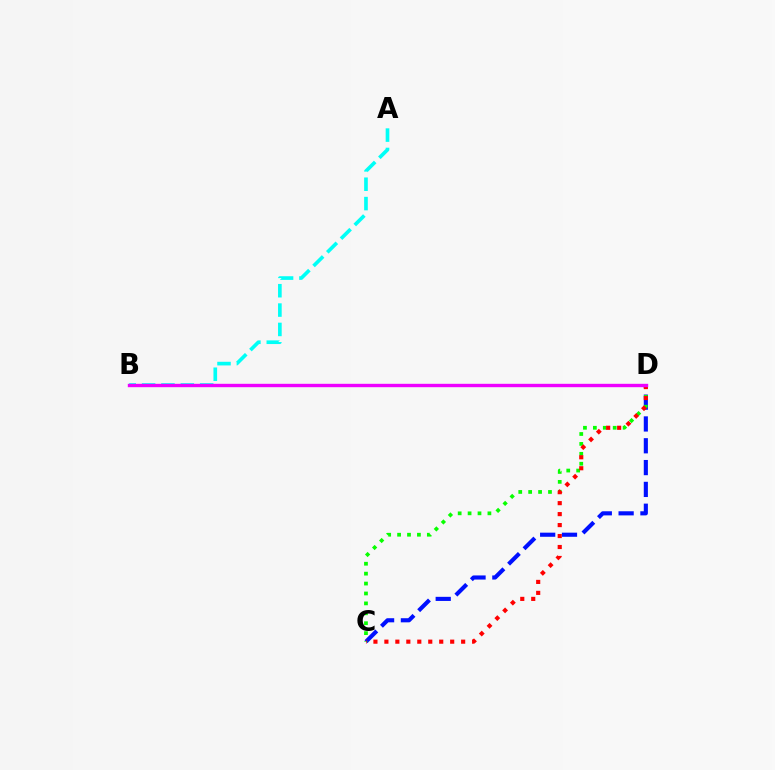{('C', 'D'): [{'color': '#0010ff', 'line_style': 'dashed', 'thickness': 2.96}, {'color': '#08ff00', 'line_style': 'dotted', 'thickness': 2.69}, {'color': '#ff0000', 'line_style': 'dotted', 'thickness': 2.98}], ('A', 'B'): [{'color': '#00fff6', 'line_style': 'dashed', 'thickness': 2.63}], ('B', 'D'): [{'color': '#fcf500', 'line_style': 'solid', 'thickness': 1.82}, {'color': '#ee00ff', 'line_style': 'solid', 'thickness': 2.44}]}